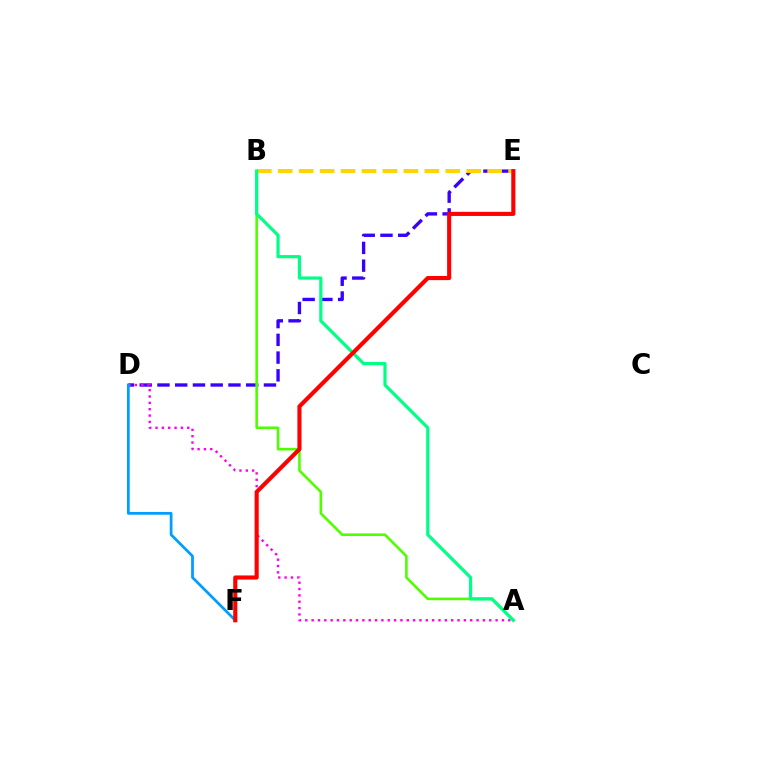{('D', 'E'): [{'color': '#3700ff', 'line_style': 'dashed', 'thickness': 2.41}], ('A', 'D'): [{'color': '#ff00ed', 'line_style': 'dotted', 'thickness': 1.72}], ('A', 'B'): [{'color': '#4fff00', 'line_style': 'solid', 'thickness': 1.87}, {'color': '#00ff86', 'line_style': 'solid', 'thickness': 2.3}], ('D', 'F'): [{'color': '#009eff', 'line_style': 'solid', 'thickness': 1.98}], ('B', 'E'): [{'color': '#ffd500', 'line_style': 'dashed', 'thickness': 2.84}], ('E', 'F'): [{'color': '#ff0000', 'line_style': 'solid', 'thickness': 2.95}]}